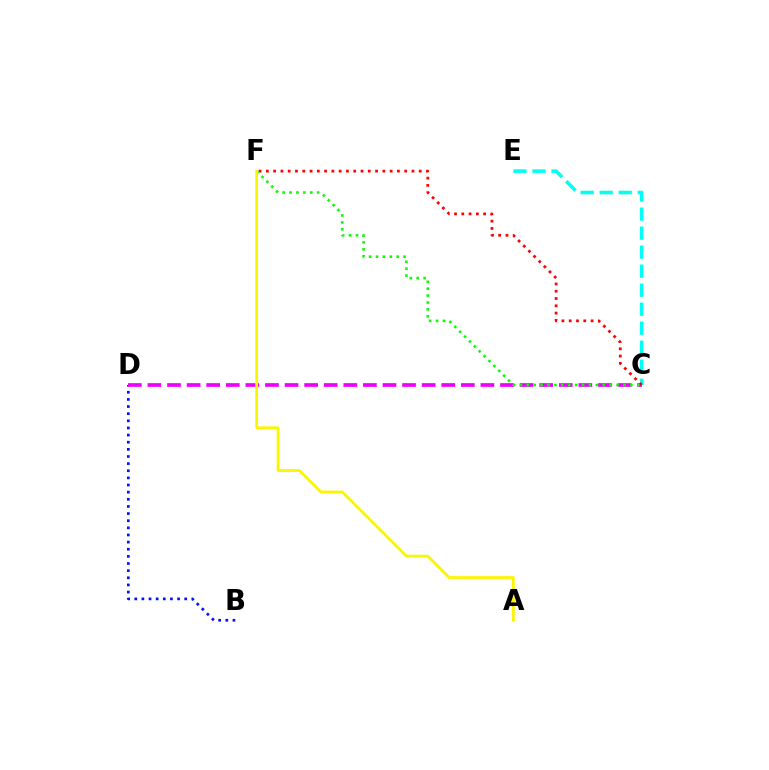{('B', 'D'): [{'color': '#0010ff', 'line_style': 'dotted', 'thickness': 1.94}], ('C', 'E'): [{'color': '#00fff6', 'line_style': 'dashed', 'thickness': 2.58}], ('C', 'D'): [{'color': '#ee00ff', 'line_style': 'dashed', 'thickness': 2.66}], ('C', 'F'): [{'color': '#ff0000', 'line_style': 'dotted', 'thickness': 1.98}, {'color': '#08ff00', 'line_style': 'dotted', 'thickness': 1.88}], ('A', 'F'): [{'color': '#fcf500', 'line_style': 'solid', 'thickness': 1.99}]}